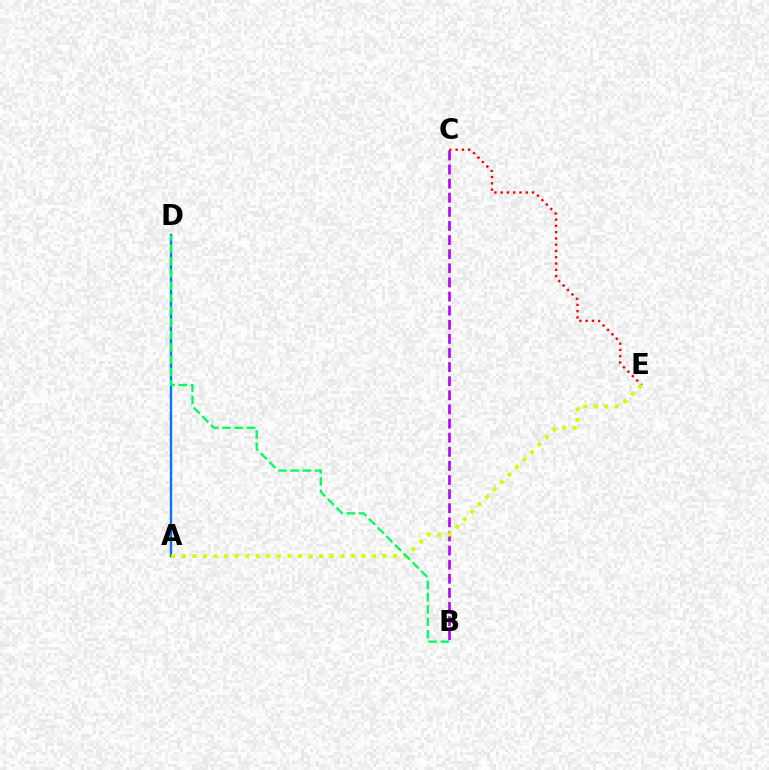{('C', 'E'): [{'color': '#ff0000', 'line_style': 'dotted', 'thickness': 1.7}], ('A', 'D'): [{'color': '#0074ff', 'line_style': 'solid', 'thickness': 1.71}], ('B', 'C'): [{'color': '#b900ff', 'line_style': 'dashed', 'thickness': 1.92}], ('A', 'E'): [{'color': '#d1ff00', 'line_style': 'dotted', 'thickness': 2.87}], ('B', 'D'): [{'color': '#00ff5c', 'line_style': 'dashed', 'thickness': 1.67}]}